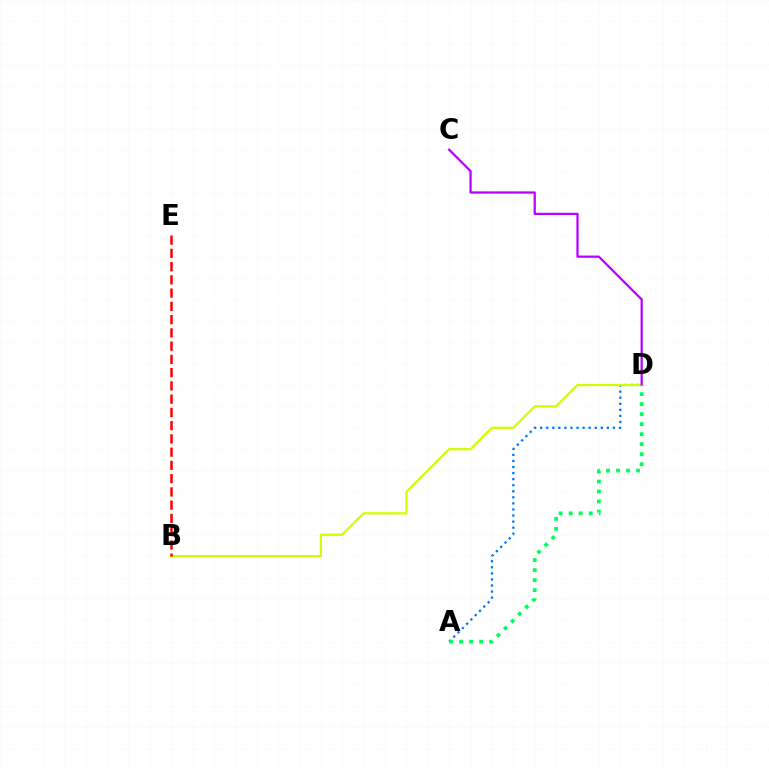{('A', 'D'): [{'color': '#0074ff', 'line_style': 'dotted', 'thickness': 1.65}, {'color': '#00ff5c', 'line_style': 'dotted', 'thickness': 2.72}], ('B', 'D'): [{'color': '#d1ff00', 'line_style': 'solid', 'thickness': 1.63}], ('C', 'D'): [{'color': '#b900ff', 'line_style': 'solid', 'thickness': 1.62}], ('B', 'E'): [{'color': '#ff0000', 'line_style': 'dashed', 'thickness': 1.8}]}